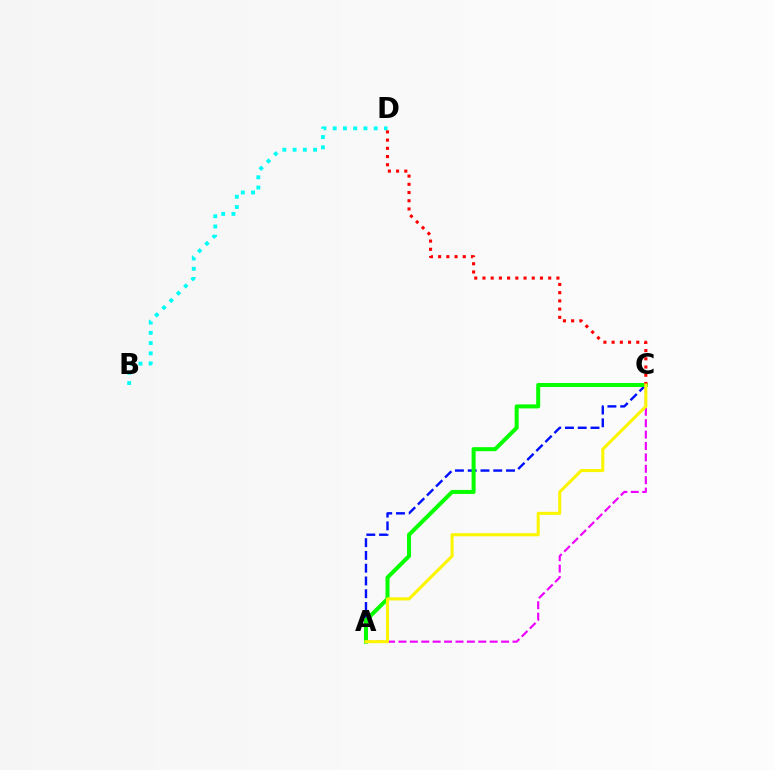{('A', 'C'): [{'color': '#0010ff', 'line_style': 'dashed', 'thickness': 1.73}, {'color': '#08ff00', 'line_style': 'solid', 'thickness': 2.89}, {'color': '#ee00ff', 'line_style': 'dashed', 'thickness': 1.55}, {'color': '#fcf500', 'line_style': 'solid', 'thickness': 2.21}], ('B', 'D'): [{'color': '#00fff6', 'line_style': 'dotted', 'thickness': 2.78}], ('C', 'D'): [{'color': '#ff0000', 'line_style': 'dotted', 'thickness': 2.23}]}